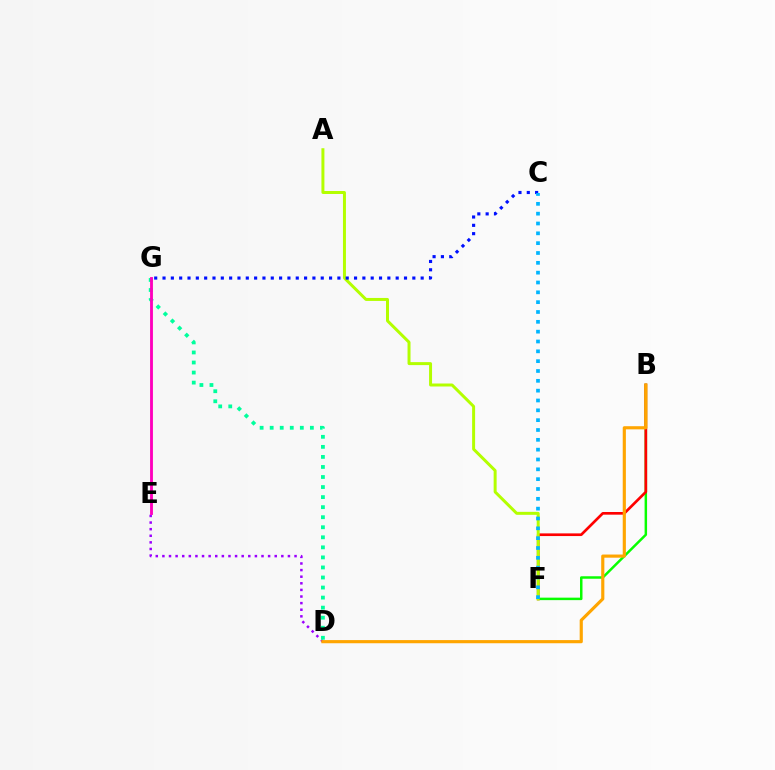{('B', 'F'): [{'color': '#08ff00', 'line_style': 'solid', 'thickness': 1.79}, {'color': '#ff0000', 'line_style': 'solid', 'thickness': 1.92}], ('A', 'F'): [{'color': '#b3ff00', 'line_style': 'solid', 'thickness': 2.15}], ('C', 'G'): [{'color': '#0010ff', 'line_style': 'dotted', 'thickness': 2.26}], ('D', 'E'): [{'color': '#9b00ff', 'line_style': 'dotted', 'thickness': 1.8}], ('B', 'D'): [{'color': '#ffa500', 'line_style': 'solid', 'thickness': 2.27}], ('D', 'G'): [{'color': '#00ff9d', 'line_style': 'dotted', 'thickness': 2.73}], ('E', 'G'): [{'color': '#ff00bd', 'line_style': 'solid', 'thickness': 2.05}], ('C', 'F'): [{'color': '#00b5ff', 'line_style': 'dotted', 'thickness': 2.67}]}